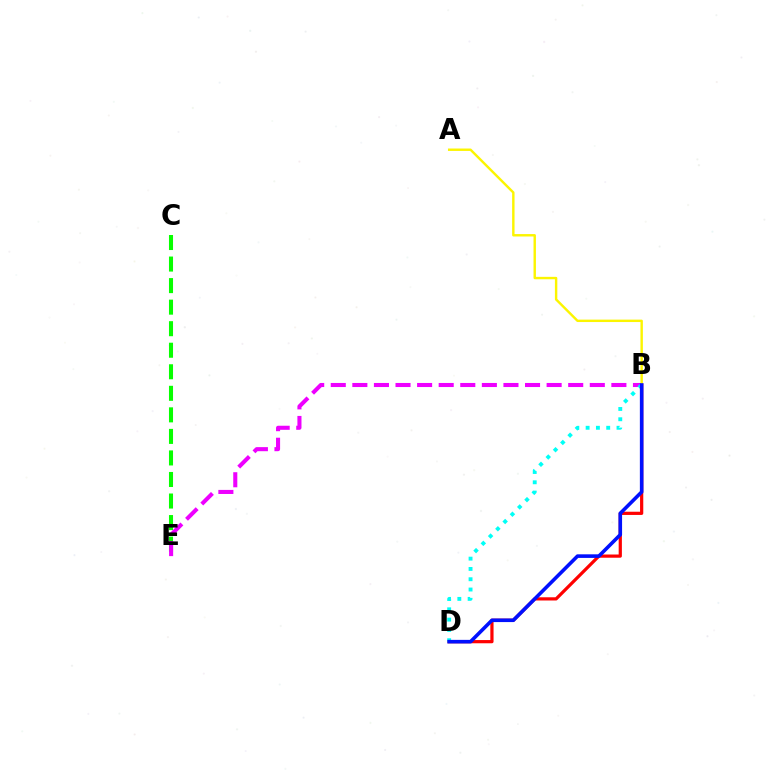{('C', 'E'): [{'color': '#08ff00', 'line_style': 'dashed', 'thickness': 2.93}], ('B', 'D'): [{'color': '#ff0000', 'line_style': 'solid', 'thickness': 2.31}, {'color': '#00fff6', 'line_style': 'dotted', 'thickness': 2.8}, {'color': '#0010ff', 'line_style': 'solid', 'thickness': 2.59}], ('B', 'E'): [{'color': '#ee00ff', 'line_style': 'dashed', 'thickness': 2.93}], ('A', 'B'): [{'color': '#fcf500', 'line_style': 'solid', 'thickness': 1.74}]}